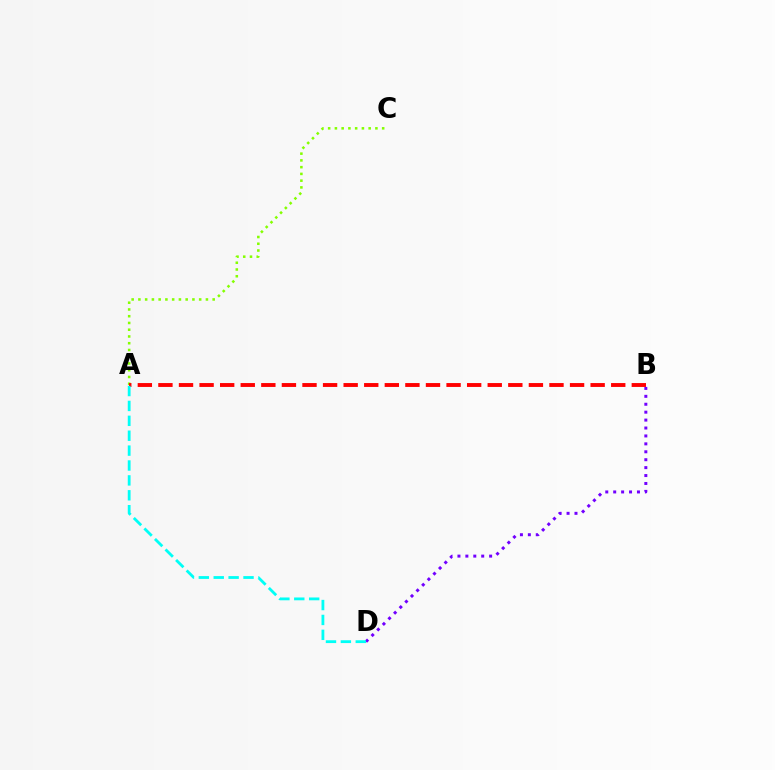{('A', 'C'): [{'color': '#84ff00', 'line_style': 'dotted', 'thickness': 1.83}], ('B', 'D'): [{'color': '#7200ff', 'line_style': 'dotted', 'thickness': 2.15}], ('A', 'B'): [{'color': '#ff0000', 'line_style': 'dashed', 'thickness': 2.8}], ('A', 'D'): [{'color': '#00fff6', 'line_style': 'dashed', 'thickness': 2.02}]}